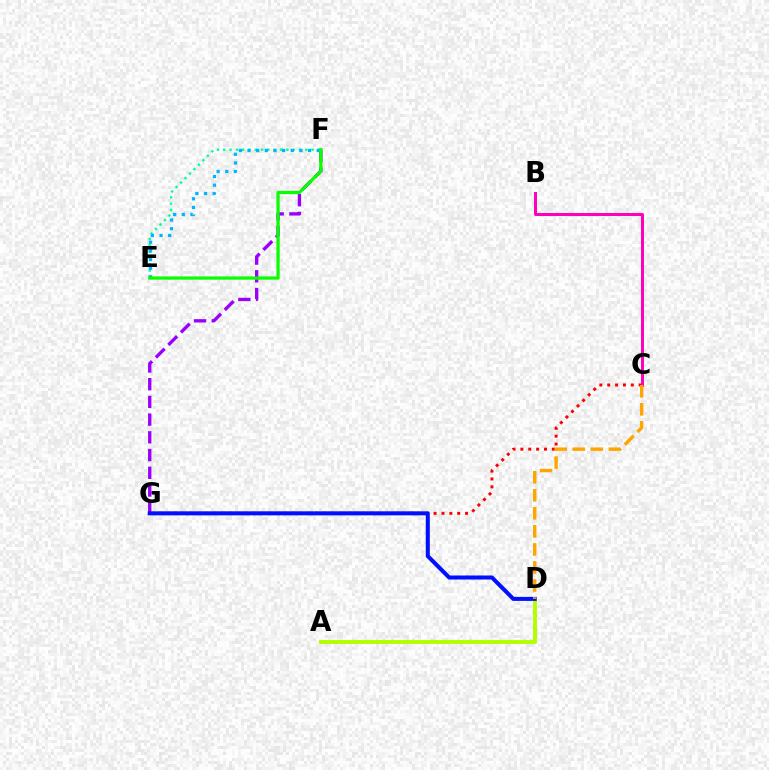{('C', 'G'): [{'color': '#ff0000', 'line_style': 'dotted', 'thickness': 2.14}], ('B', 'C'): [{'color': '#ff00bd', 'line_style': 'solid', 'thickness': 2.16}], ('E', 'F'): [{'color': '#00ff9d', 'line_style': 'dotted', 'thickness': 1.71}, {'color': '#00b5ff', 'line_style': 'dotted', 'thickness': 2.35}, {'color': '#08ff00', 'line_style': 'solid', 'thickness': 2.34}], ('F', 'G'): [{'color': '#9b00ff', 'line_style': 'dashed', 'thickness': 2.41}], ('A', 'D'): [{'color': '#b3ff00', 'line_style': 'solid', 'thickness': 2.8}], ('D', 'G'): [{'color': '#0010ff', 'line_style': 'solid', 'thickness': 2.91}], ('C', 'D'): [{'color': '#ffa500', 'line_style': 'dashed', 'thickness': 2.45}]}